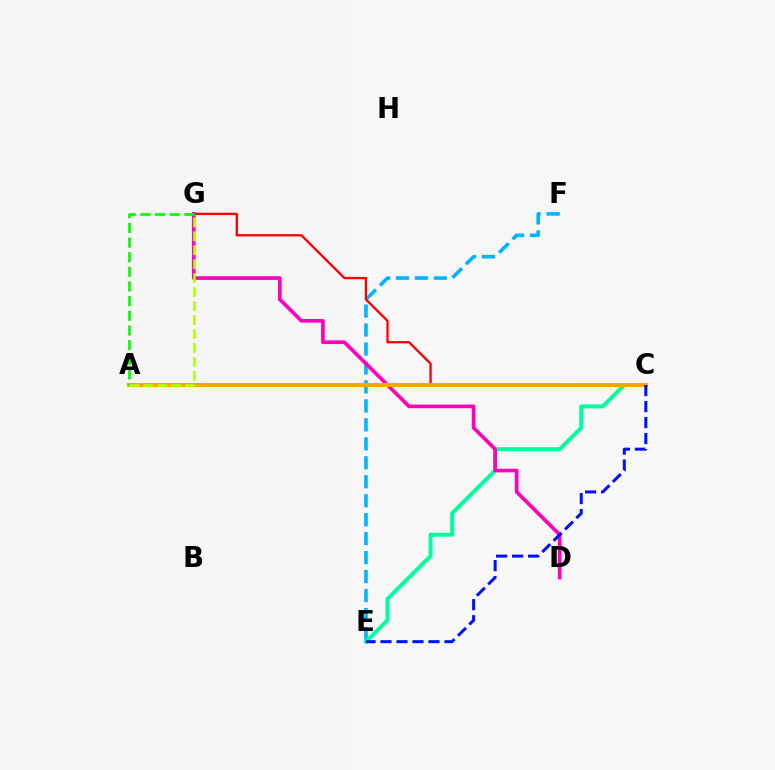{('E', 'F'): [{'color': '#00b5ff', 'line_style': 'dashed', 'thickness': 2.58}], ('C', 'G'): [{'color': '#ff0000', 'line_style': 'solid', 'thickness': 1.67}], ('C', 'E'): [{'color': '#00ff9d', 'line_style': 'solid', 'thickness': 2.85}, {'color': '#0010ff', 'line_style': 'dashed', 'thickness': 2.17}], ('D', 'G'): [{'color': '#ff00bd', 'line_style': 'solid', 'thickness': 2.64}], ('A', 'C'): [{'color': '#9b00ff', 'line_style': 'dashed', 'thickness': 1.51}, {'color': '#ffa500', 'line_style': 'solid', 'thickness': 2.9}], ('A', 'G'): [{'color': '#08ff00', 'line_style': 'dashed', 'thickness': 1.99}, {'color': '#b3ff00', 'line_style': 'dashed', 'thickness': 1.9}]}